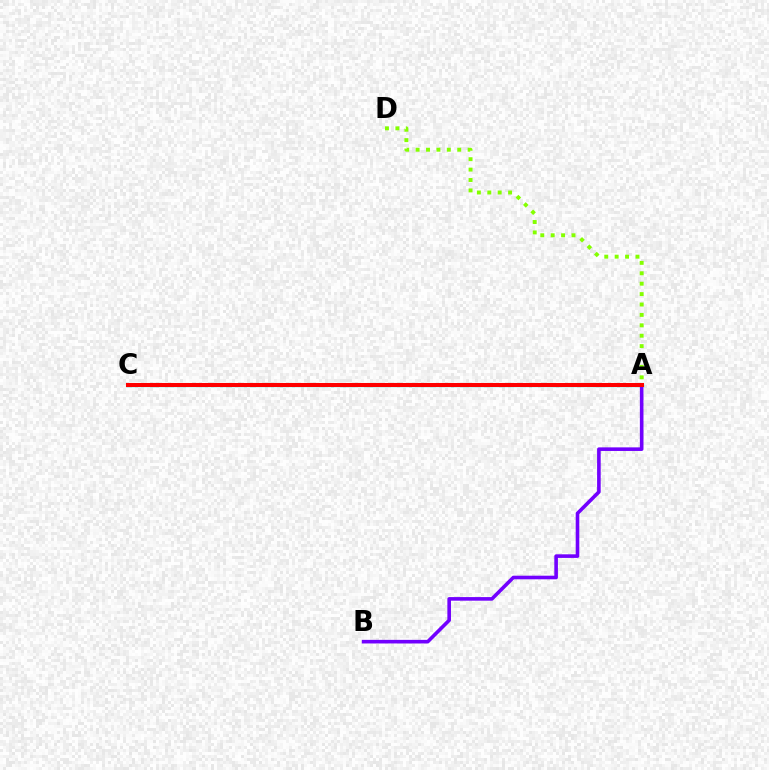{('A', 'C'): [{'color': '#00fff6', 'line_style': 'solid', 'thickness': 2.38}, {'color': '#ff0000', 'line_style': 'solid', 'thickness': 2.91}], ('A', 'B'): [{'color': '#7200ff', 'line_style': 'solid', 'thickness': 2.59}], ('A', 'D'): [{'color': '#84ff00', 'line_style': 'dotted', 'thickness': 2.83}]}